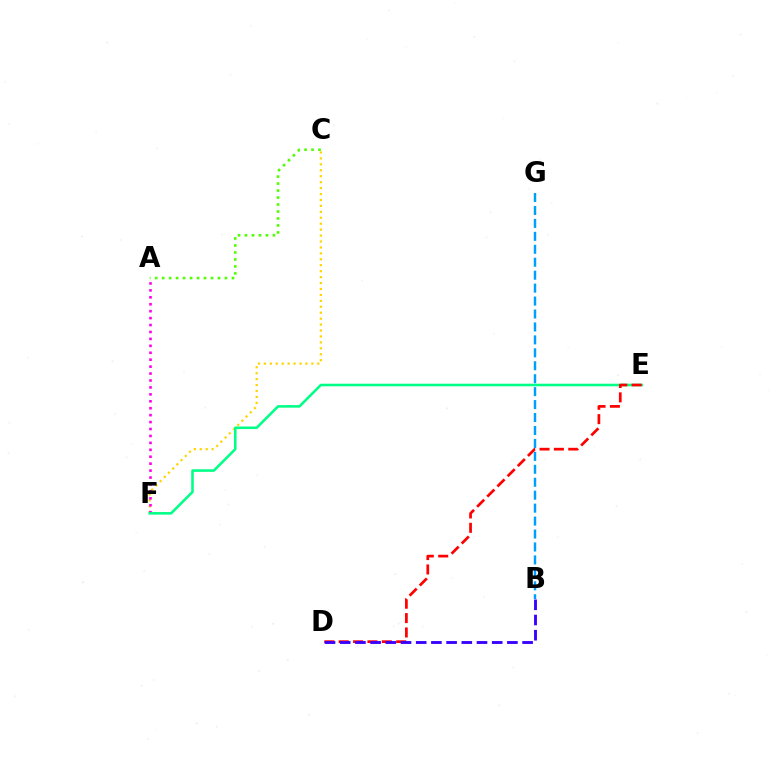{('A', 'C'): [{'color': '#4fff00', 'line_style': 'dotted', 'thickness': 1.9}], ('C', 'F'): [{'color': '#ffd500', 'line_style': 'dotted', 'thickness': 1.61}], ('A', 'F'): [{'color': '#ff00ed', 'line_style': 'dotted', 'thickness': 1.88}], ('E', 'F'): [{'color': '#00ff86', 'line_style': 'solid', 'thickness': 1.85}], ('B', 'G'): [{'color': '#009eff', 'line_style': 'dashed', 'thickness': 1.76}], ('D', 'E'): [{'color': '#ff0000', 'line_style': 'dashed', 'thickness': 1.95}], ('B', 'D'): [{'color': '#3700ff', 'line_style': 'dashed', 'thickness': 2.06}]}